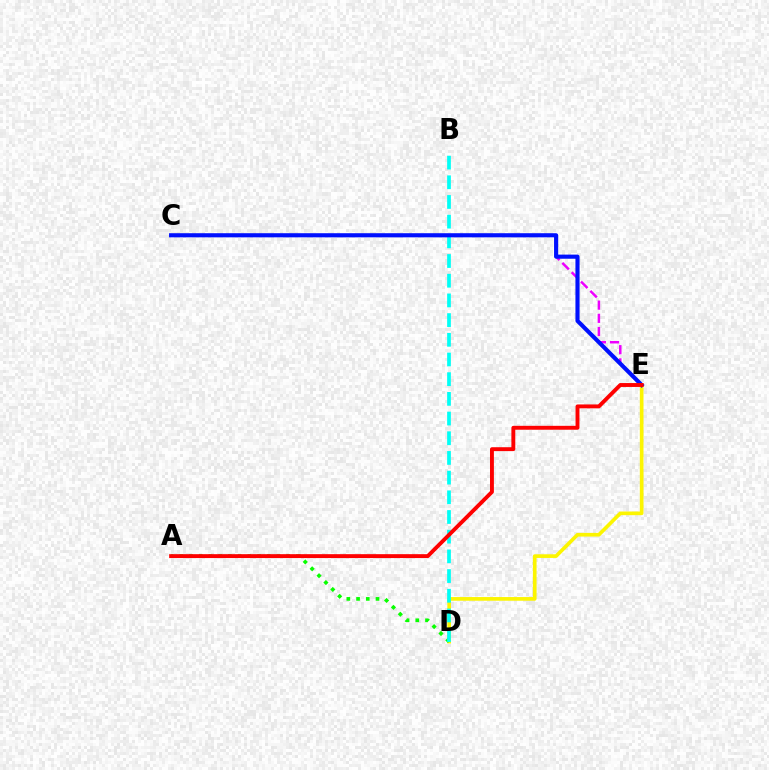{('D', 'E'): [{'color': '#fcf500', 'line_style': 'solid', 'thickness': 2.64}], ('A', 'D'): [{'color': '#08ff00', 'line_style': 'dotted', 'thickness': 2.64}], ('B', 'D'): [{'color': '#00fff6', 'line_style': 'dashed', 'thickness': 2.67}], ('C', 'E'): [{'color': '#ee00ff', 'line_style': 'dashed', 'thickness': 1.79}, {'color': '#0010ff', 'line_style': 'solid', 'thickness': 2.97}], ('A', 'E'): [{'color': '#ff0000', 'line_style': 'solid', 'thickness': 2.8}]}